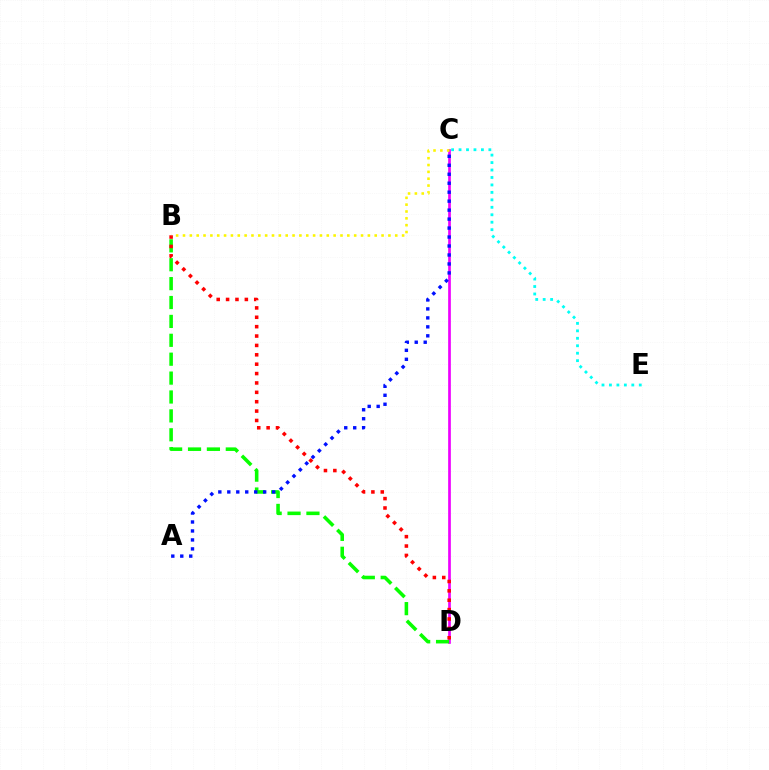{('C', 'D'): [{'color': '#ee00ff', 'line_style': 'solid', 'thickness': 1.94}], ('B', 'D'): [{'color': '#08ff00', 'line_style': 'dashed', 'thickness': 2.57}, {'color': '#ff0000', 'line_style': 'dotted', 'thickness': 2.55}], ('B', 'C'): [{'color': '#fcf500', 'line_style': 'dotted', 'thickness': 1.86}], ('A', 'C'): [{'color': '#0010ff', 'line_style': 'dotted', 'thickness': 2.44}], ('C', 'E'): [{'color': '#00fff6', 'line_style': 'dotted', 'thickness': 2.03}]}